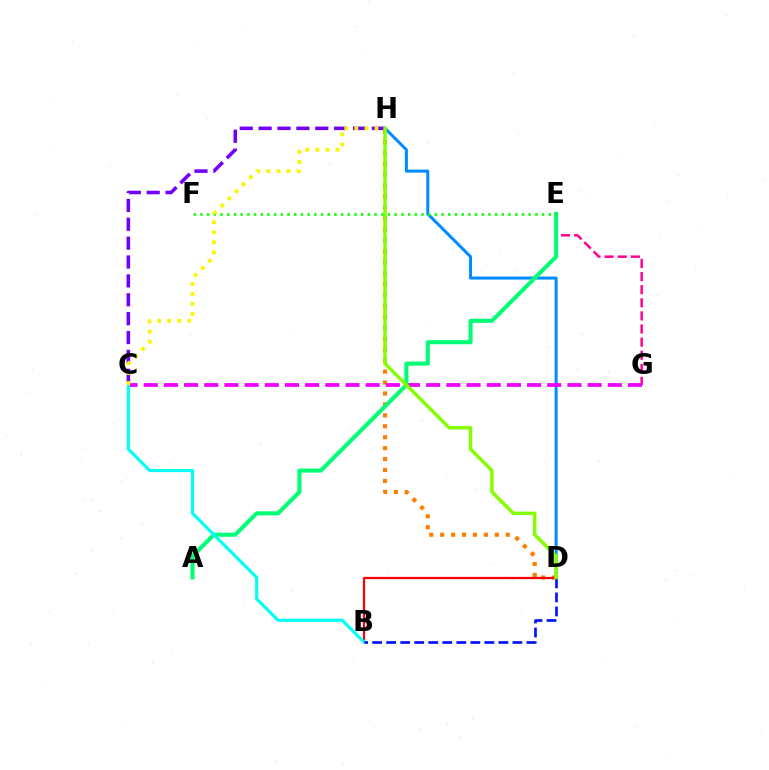{('D', 'H'): [{'color': '#008cff', 'line_style': 'solid', 'thickness': 2.17}, {'color': '#ff7c00', 'line_style': 'dotted', 'thickness': 2.97}, {'color': '#84ff00', 'line_style': 'solid', 'thickness': 2.48}], ('E', 'G'): [{'color': '#ff0094', 'line_style': 'dashed', 'thickness': 1.78}], ('C', 'G'): [{'color': '#ee00ff', 'line_style': 'dashed', 'thickness': 2.74}], ('A', 'E'): [{'color': '#00ff74', 'line_style': 'solid', 'thickness': 2.93}], ('E', 'F'): [{'color': '#08ff00', 'line_style': 'dotted', 'thickness': 1.82}], ('C', 'H'): [{'color': '#7200ff', 'line_style': 'dashed', 'thickness': 2.56}, {'color': '#fcf500', 'line_style': 'dotted', 'thickness': 2.73}], ('B', 'D'): [{'color': '#ff0000', 'line_style': 'solid', 'thickness': 1.59}, {'color': '#0010ff', 'line_style': 'dashed', 'thickness': 1.91}], ('B', 'C'): [{'color': '#00fff6', 'line_style': 'solid', 'thickness': 2.26}]}